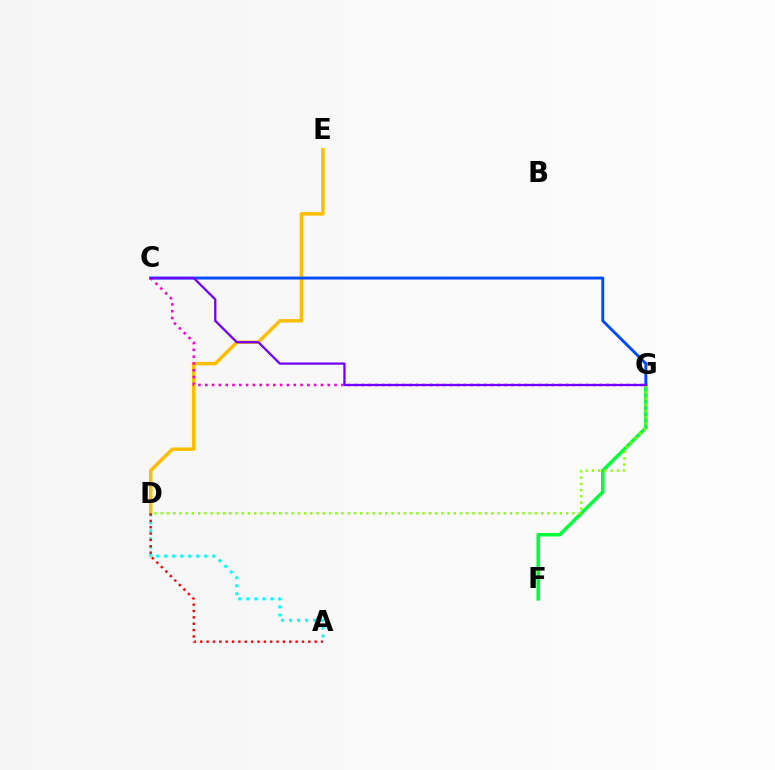{('D', 'E'): [{'color': '#ffbd00', 'line_style': 'solid', 'thickness': 2.49}], ('F', 'G'): [{'color': '#00ff39', 'line_style': 'solid', 'thickness': 2.52}], ('C', 'G'): [{'color': '#004bff', 'line_style': 'solid', 'thickness': 2.09}, {'color': '#ff00cf', 'line_style': 'dotted', 'thickness': 1.85}, {'color': '#7200ff', 'line_style': 'solid', 'thickness': 1.64}], ('D', 'G'): [{'color': '#84ff00', 'line_style': 'dotted', 'thickness': 1.69}], ('A', 'D'): [{'color': '#00fff6', 'line_style': 'dotted', 'thickness': 2.18}, {'color': '#ff0000', 'line_style': 'dotted', 'thickness': 1.73}]}